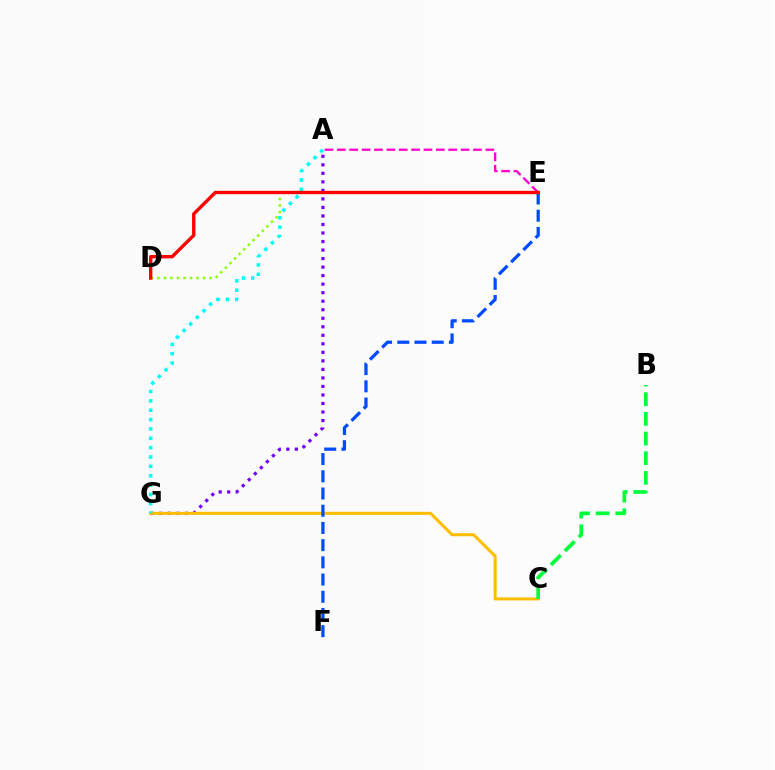{('D', 'E'): [{'color': '#84ff00', 'line_style': 'dotted', 'thickness': 1.77}, {'color': '#ff0000', 'line_style': 'solid', 'thickness': 2.43}], ('A', 'G'): [{'color': '#7200ff', 'line_style': 'dotted', 'thickness': 2.32}, {'color': '#00fff6', 'line_style': 'dotted', 'thickness': 2.54}], ('A', 'E'): [{'color': '#ff00cf', 'line_style': 'dashed', 'thickness': 1.68}], ('C', 'G'): [{'color': '#ffbd00', 'line_style': 'solid', 'thickness': 2.18}], ('E', 'F'): [{'color': '#004bff', 'line_style': 'dashed', 'thickness': 2.34}], ('B', 'C'): [{'color': '#00ff39', 'line_style': 'dashed', 'thickness': 2.67}]}